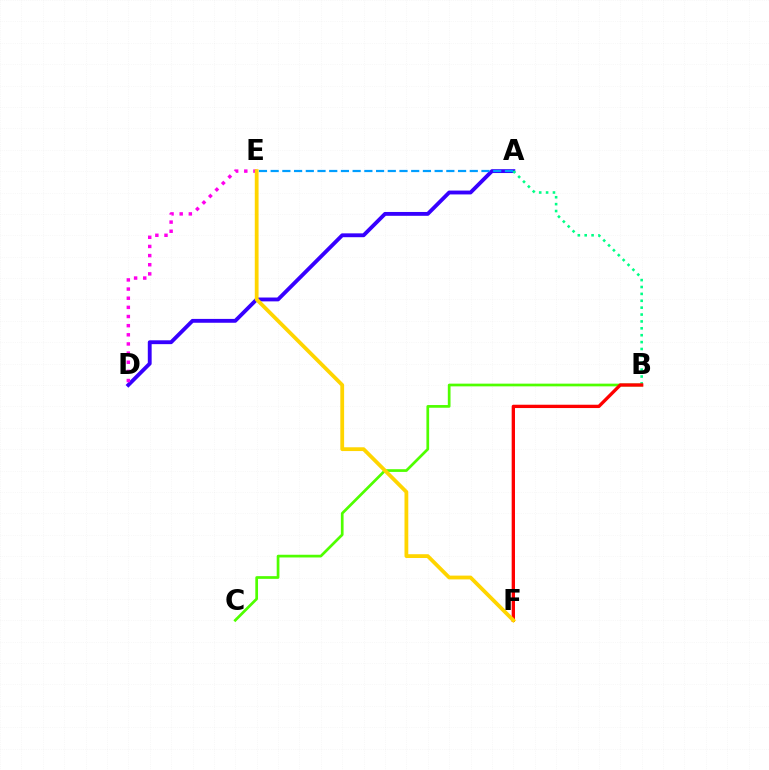{('A', 'D'): [{'color': '#3700ff', 'line_style': 'solid', 'thickness': 2.77}], ('D', 'E'): [{'color': '#ff00ed', 'line_style': 'dotted', 'thickness': 2.49}], ('A', 'B'): [{'color': '#00ff86', 'line_style': 'dotted', 'thickness': 1.87}], ('B', 'C'): [{'color': '#4fff00', 'line_style': 'solid', 'thickness': 1.95}], ('B', 'F'): [{'color': '#ff0000', 'line_style': 'solid', 'thickness': 2.39}], ('A', 'E'): [{'color': '#009eff', 'line_style': 'dashed', 'thickness': 1.59}], ('E', 'F'): [{'color': '#ffd500', 'line_style': 'solid', 'thickness': 2.73}]}